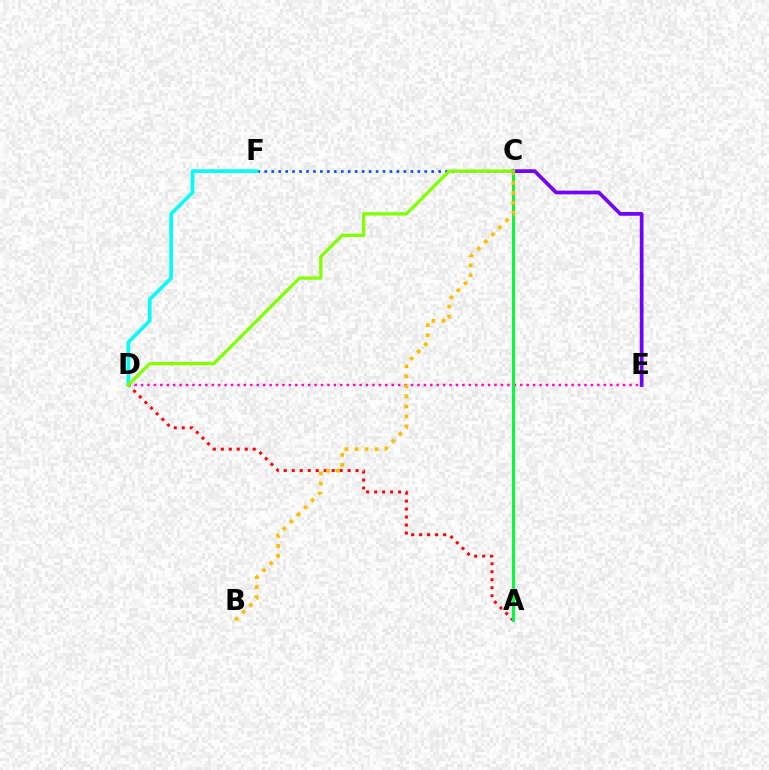{('A', 'D'): [{'color': '#ff0000', 'line_style': 'dotted', 'thickness': 2.17}], ('D', 'E'): [{'color': '#ff00cf', 'line_style': 'dotted', 'thickness': 1.75}], ('C', 'F'): [{'color': '#004bff', 'line_style': 'dotted', 'thickness': 1.89}], ('A', 'C'): [{'color': '#00ff39', 'line_style': 'solid', 'thickness': 2.14}], ('D', 'F'): [{'color': '#00fff6', 'line_style': 'solid', 'thickness': 2.62}], ('B', 'C'): [{'color': '#ffbd00', 'line_style': 'dotted', 'thickness': 2.72}], ('C', 'E'): [{'color': '#7200ff', 'line_style': 'solid', 'thickness': 2.68}], ('C', 'D'): [{'color': '#84ff00', 'line_style': 'solid', 'thickness': 2.38}]}